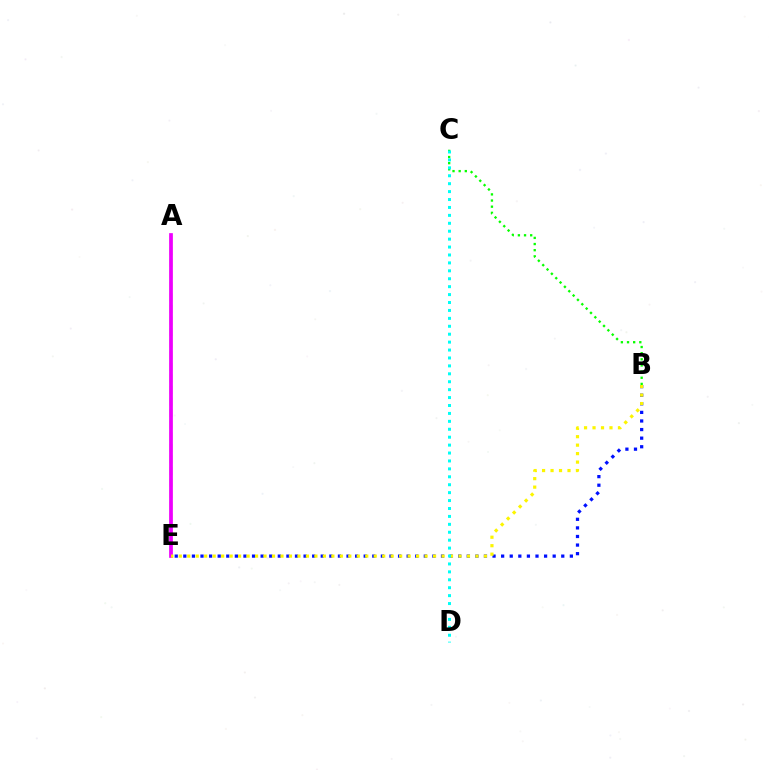{('A', 'E'): [{'color': '#ff0000', 'line_style': 'dashed', 'thickness': 1.57}, {'color': '#ee00ff', 'line_style': 'solid', 'thickness': 2.68}], ('B', 'E'): [{'color': '#0010ff', 'line_style': 'dotted', 'thickness': 2.33}, {'color': '#fcf500', 'line_style': 'dotted', 'thickness': 2.3}], ('B', 'C'): [{'color': '#08ff00', 'line_style': 'dotted', 'thickness': 1.67}], ('C', 'D'): [{'color': '#00fff6', 'line_style': 'dotted', 'thickness': 2.15}]}